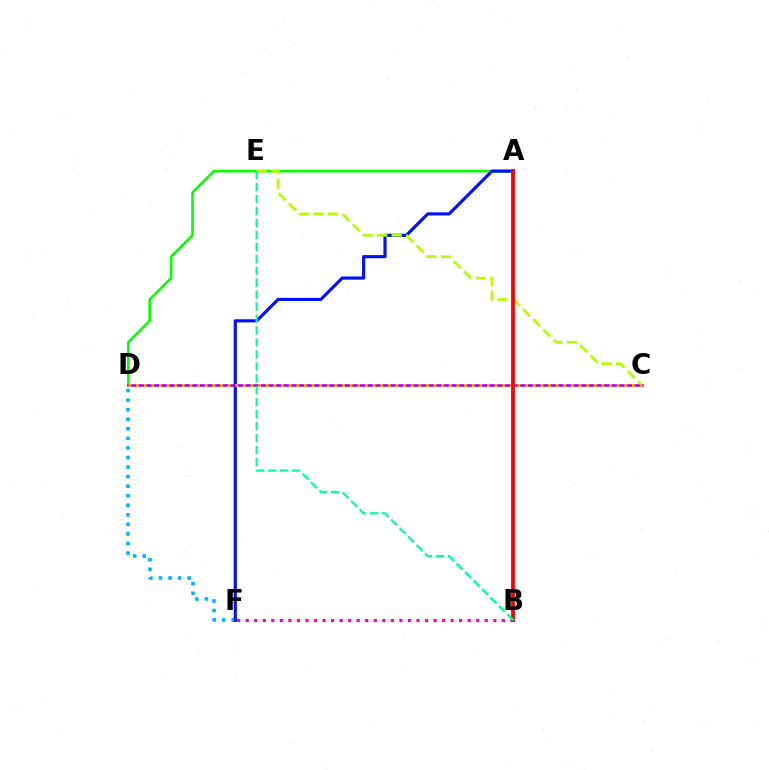{('A', 'D'): [{'color': '#08ff00', 'line_style': 'solid', 'thickness': 1.9}], ('B', 'F'): [{'color': '#ff00bd', 'line_style': 'dotted', 'thickness': 2.32}], ('D', 'F'): [{'color': '#00b5ff', 'line_style': 'dotted', 'thickness': 2.6}], ('A', 'F'): [{'color': '#0010ff', 'line_style': 'solid', 'thickness': 2.27}], ('C', 'E'): [{'color': '#b3ff00', 'line_style': 'dashed', 'thickness': 1.97}], ('C', 'D'): [{'color': '#9b00ff', 'line_style': 'solid', 'thickness': 1.85}, {'color': '#ffa500', 'line_style': 'dotted', 'thickness': 2.07}], ('A', 'B'): [{'color': '#ff0000', 'line_style': 'solid', 'thickness': 2.72}], ('B', 'E'): [{'color': '#00ff9d', 'line_style': 'dashed', 'thickness': 1.62}]}